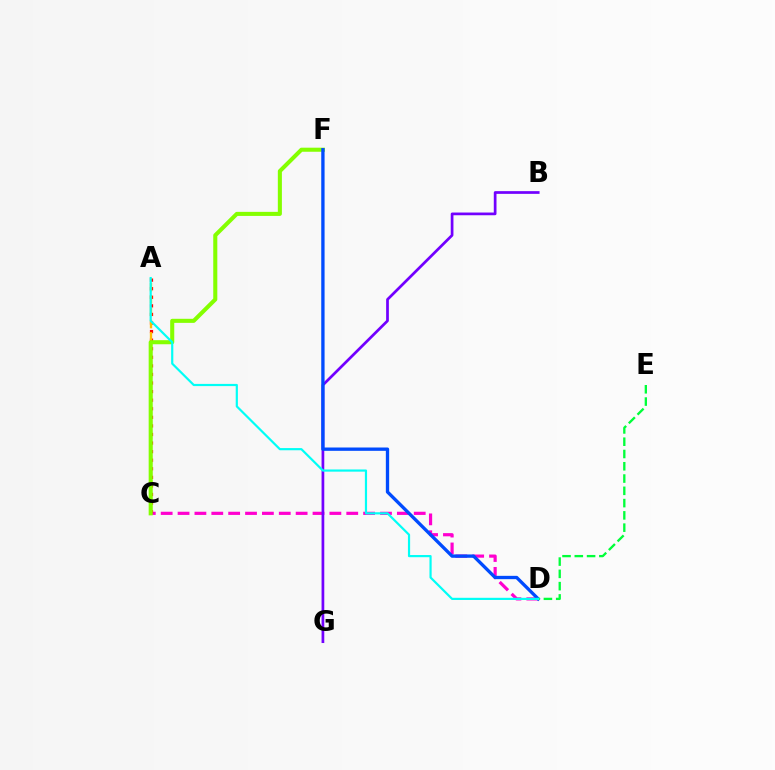{('C', 'D'): [{'color': '#ff00cf', 'line_style': 'dashed', 'thickness': 2.29}], ('B', 'G'): [{'color': '#7200ff', 'line_style': 'solid', 'thickness': 1.96}], ('A', 'C'): [{'color': '#ff0000', 'line_style': 'dotted', 'thickness': 2.33}, {'color': '#ffbd00', 'line_style': 'dashed', 'thickness': 1.67}], ('C', 'F'): [{'color': '#84ff00', 'line_style': 'solid', 'thickness': 2.93}], ('D', 'F'): [{'color': '#004bff', 'line_style': 'solid', 'thickness': 2.39}], ('D', 'E'): [{'color': '#00ff39', 'line_style': 'dashed', 'thickness': 1.67}], ('A', 'D'): [{'color': '#00fff6', 'line_style': 'solid', 'thickness': 1.57}]}